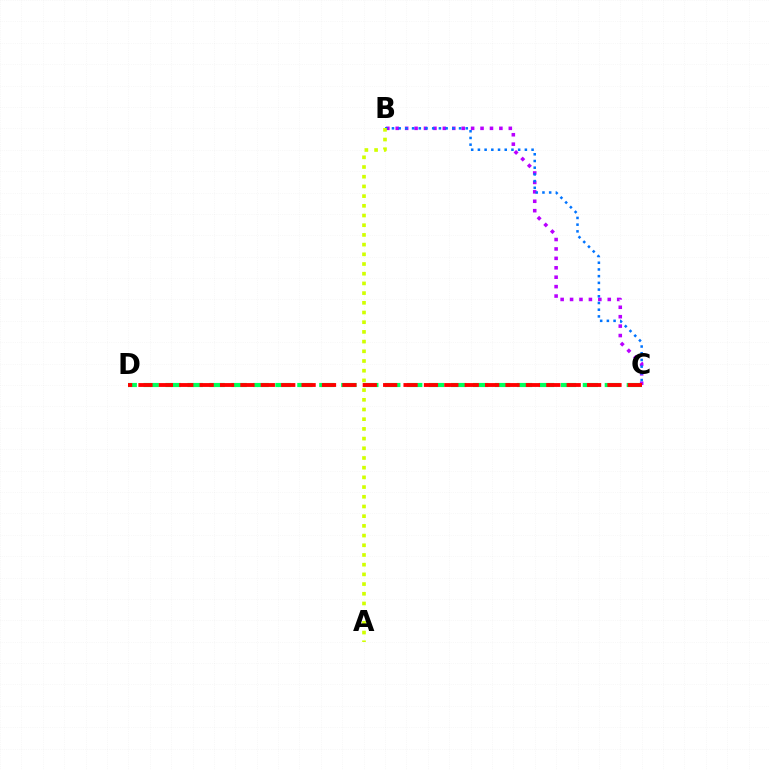{('C', 'D'): [{'color': '#00ff5c', 'line_style': 'dashed', 'thickness': 2.98}, {'color': '#ff0000', 'line_style': 'dashed', 'thickness': 2.77}], ('B', 'C'): [{'color': '#b900ff', 'line_style': 'dotted', 'thickness': 2.56}, {'color': '#0074ff', 'line_style': 'dotted', 'thickness': 1.82}], ('A', 'B'): [{'color': '#d1ff00', 'line_style': 'dotted', 'thickness': 2.64}]}